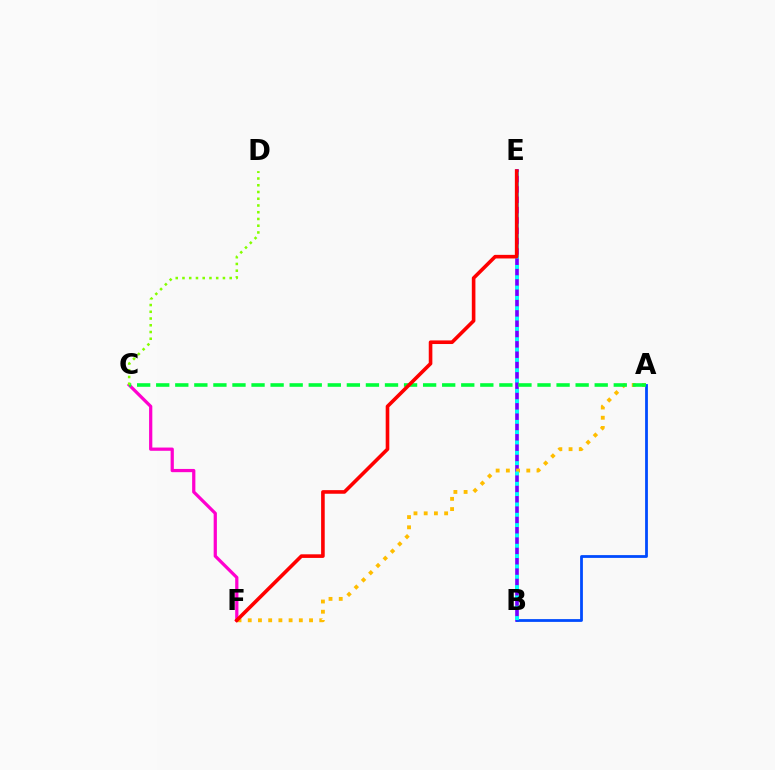{('C', 'F'): [{'color': '#ff00cf', 'line_style': 'solid', 'thickness': 2.33}], ('B', 'E'): [{'color': '#7200ff', 'line_style': 'solid', 'thickness': 2.62}, {'color': '#00fff6', 'line_style': 'dotted', 'thickness': 2.81}], ('A', 'F'): [{'color': '#ffbd00', 'line_style': 'dotted', 'thickness': 2.78}], ('A', 'B'): [{'color': '#004bff', 'line_style': 'solid', 'thickness': 2.01}], ('A', 'C'): [{'color': '#00ff39', 'line_style': 'dashed', 'thickness': 2.59}], ('C', 'D'): [{'color': '#84ff00', 'line_style': 'dotted', 'thickness': 1.83}], ('E', 'F'): [{'color': '#ff0000', 'line_style': 'solid', 'thickness': 2.6}]}